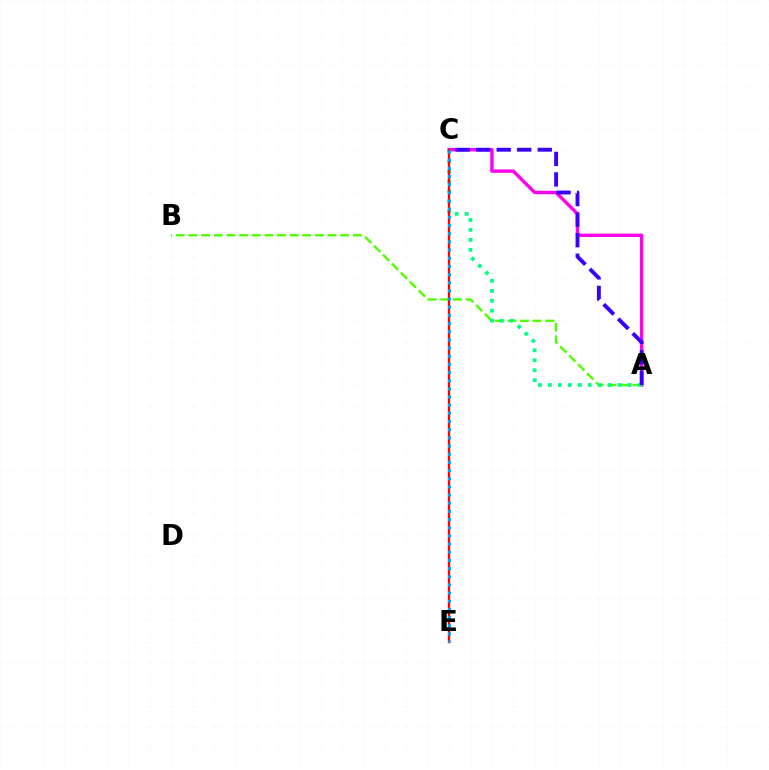{('C', 'E'): [{'color': '#ffd500', 'line_style': 'solid', 'thickness': 1.5}, {'color': '#ff0000', 'line_style': 'solid', 'thickness': 1.65}, {'color': '#009eff', 'line_style': 'dotted', 'thickness': 2.22}], ('A', 'C'): [{'color': '#ff00ed', 'line_style': 'solid', 'thickness': 2.44}, {'color': '#00ff86', 'line_style': 'dotted', 'thickness': 2.71}, {'color': '#3700ff', 'line_style': 'dashed', 'thickness': 2.79}], ('A', 'B'): [{'color': '#4fff00', 'line_style': 'dashed', 'thickness': 1.72}]}